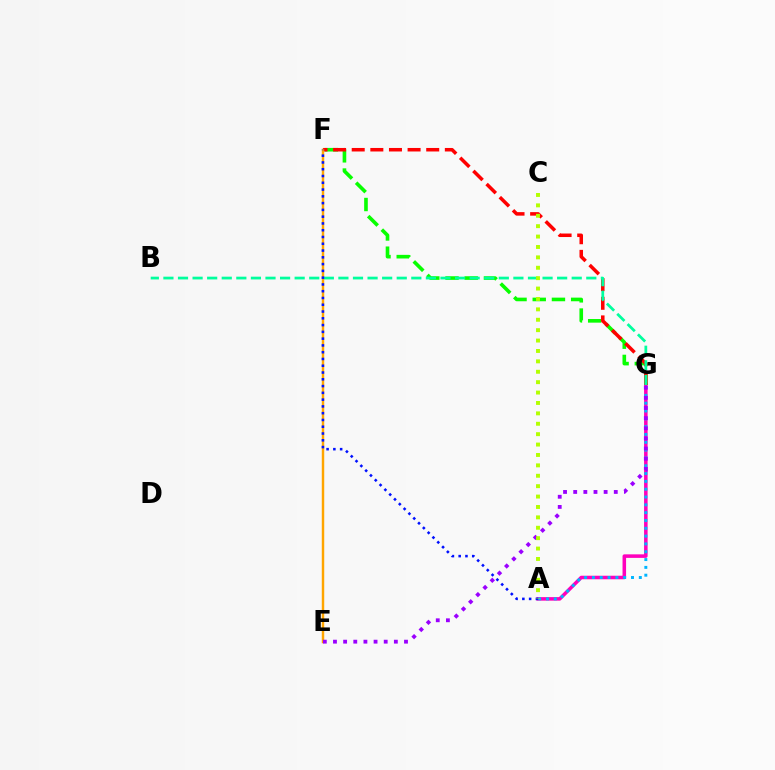{('A', 'G'): [{'color': '#ff00bd', 'line_style': 'solid', 'thickness': 2.55}, {'color': '#00b5ff', 'line_style': 'dotted', 'thickness': 2.12}], ('F', 'G'): [{'color': '#08ff00', 'line_style': 'dashed', 'thickness': 2.61}, {'color': '#ff0000', 'line_style': 'dashed', 'thickness': 2.53}], ('E', 'F'): [{'color': '#ffa500', 'line_style': 'solid', 'thickness': 1.76}], ('B', 'G'): [{'color': '#00ff9d', 'line_style': 'dashed', 'thickness': 1.98}], ('A', 'F'): [{'color': '#0010ff', 'line_style': 'dotted', 'thickness': 1.84}], ('E', 'G'): [{'color': '#9b00ff', 'line_style': 'dotted', 'thickness': 2.76}], ('A', 'C'): [{'color': '#b3ff00', 'line_style': 'dotted', 'thickness': 2.83}]}